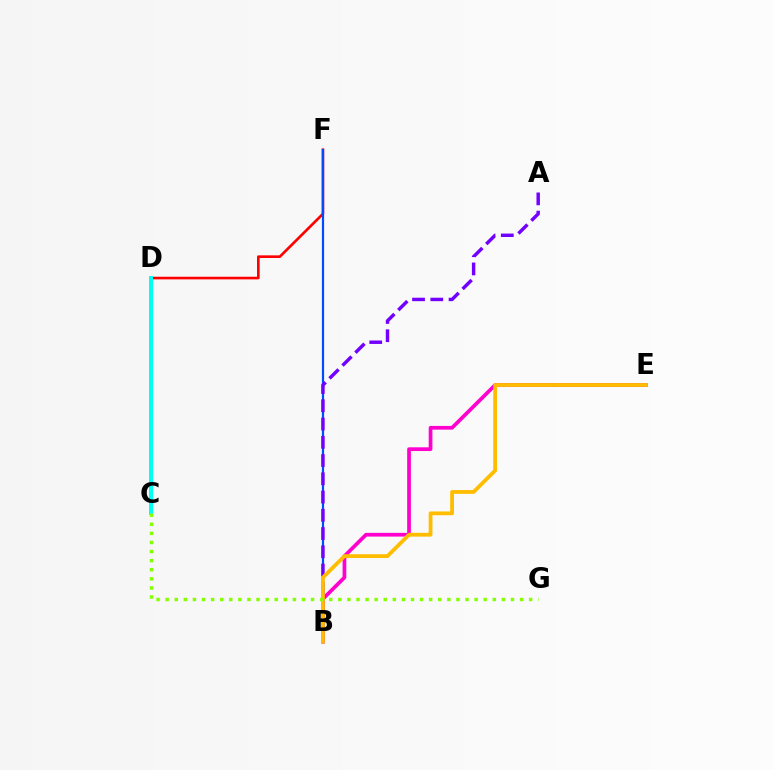{('D', 'F'): [{'color': '#ff0000', 'line_style': 'solid', 'thickness': 1.9}], ('B', 'F'): [{'color': '#004bff', 'line_style': 'solid', 'thickness': 1.59}], ('C', 'D'): [{'color': '#00ff39', 'line_style': 'solid', 'thickness': 2.26}, {'color': '#00fff6', 'line_style': 'solid', 'thickness': 2.86}], ('A', 'B'): [{'color': '#7200ff', 'line_style': 'dashed', 'thickness': 2.48}], ('B', 'E'): [{'color': '#ff00cf', 'line_style': 'solid', 'thickness': 2.67}, {'color': '#ffbd00', 'line_style': 'solid', 'thickness': 2.73}], ('C', 'G'): [{'color': '#84ff00', 'line_style': 'dotted', 'thickness': 2.47}]}